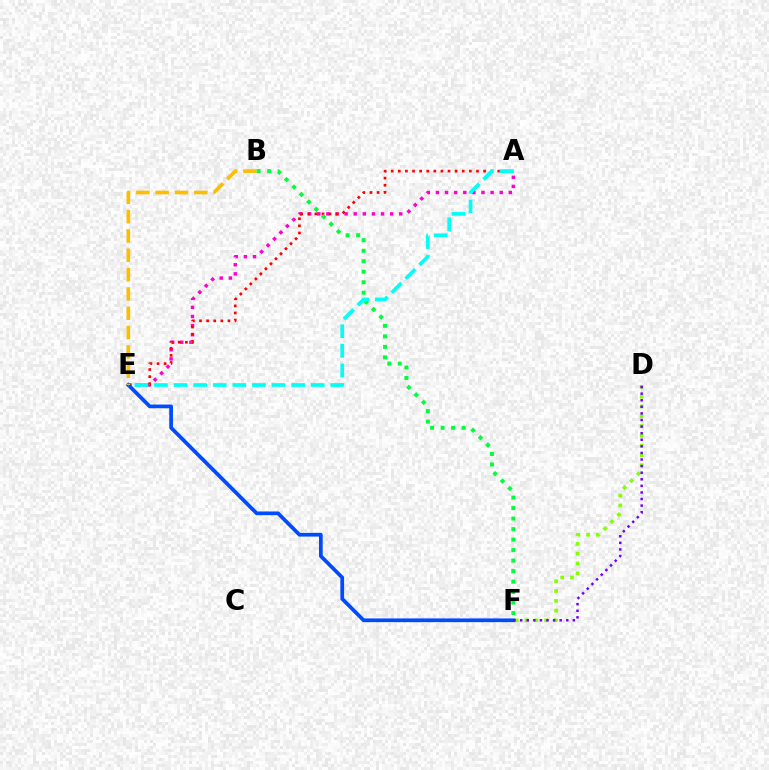{('A', 'E'): [{'color': '#ff00cf', 'line_style': 'dotted', 'thickness': 2.47}, {'color': '#ff0000', 'line_style': 'dotted', 'thickness': 1.93}, {'color': '#00fff6', 'line_style': 'dashed', 'thickness': 2.66}], ('E', 'F'): [{'color': '#004bff', 'line_style': 'solid', 'thickness': 2.68}], ('D', 'F'): [{'color': '#84ff00', 'line_style': 'dotted', 'thickness': 2.66}, {'color': '#7200ff', 'line_style': 'dotted', 'thickness': 1.79}], ('B', 'E'): [{'color': '#ffbd00', 'line_style': 'dashed', 'thickness': 2.63}], ('B', 'F'): [{'color': '#00ff39', 'line_style': 'dotted', 'thickness': 2.85}]}